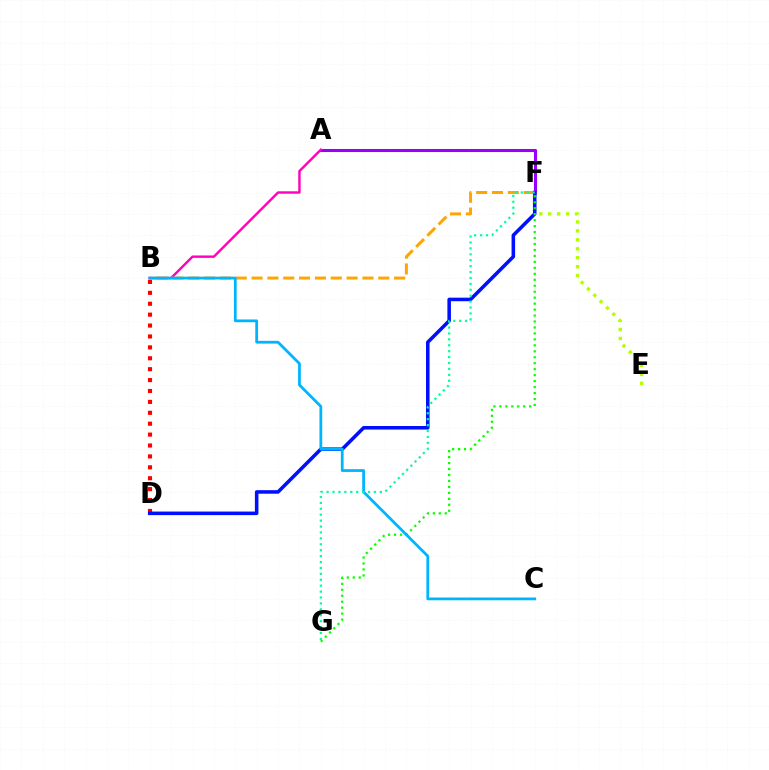{('A', 'F'): [{'color': '#9b00ff', 'line_style': 'solid', 'thickness': 2.21}], ('E', 'F'): [{'color': '#b3ff00', 'line_style': 'dotted', 'thickness': 2.43}], ('A', 'B'): [{'color': '#ff00bd', 'line_style': 'solid', 'thickness': 1.73}], ('B', 'D'): [{'color': '#ff0000', 'line_style': 'dotted', 'thickness': 2.96}], ('B', 'F'): [{'color': '#ffa500', 'line_style': 'dashed', 'thickness': 2.15}], ('D', 'F'): [{'color': '#0010ff', 'line_style': 'solid', 'thickness': 2.56}], ('F', 'G'): [{'color': '#08ff00', 'line_style': 'dotted', 'thickness': 1.62}, {'color': '#00ff9d', 'line_style': 'dotted', 'thickness': 1.61}], ('B', 'C'): [{'color': '#00b5ff', 'line_style': 'solid', 'thickness': 1.99}]}